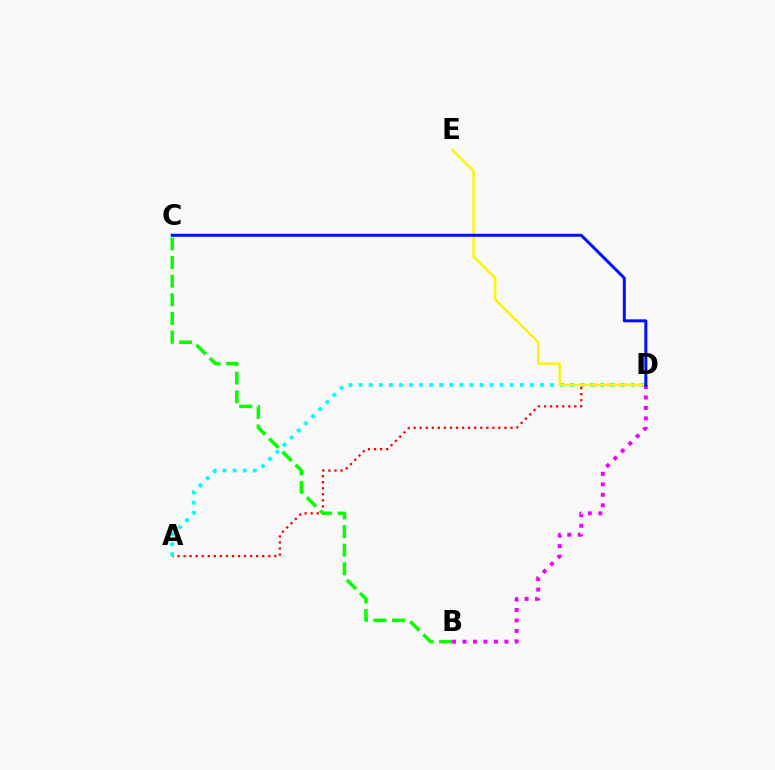{('A', 'D'): [{'color': '#ff0000', 'line_style': 'dotted', 'thickness': 1.64}, {'color': '#00fff6', 'line_style': 'dotted', 'thickness': 2.74}], ('B', 'C'): [{'color': '#08ff00', 'line_style': 'dashed', 'thickness': 2.53}], ('D', 'E'): [{'color': '#fcf500', 'line_style': 'solid', 'thickness': 1.73}], ('B', 'D'): [{'color': '#ee00ff', 'line_style': 'dotted', 'thickness': 2.85}], ('C', 'D'): [{'color': '#0010ff', 'line_style': 'solid', 'thickness': 2.15}]}